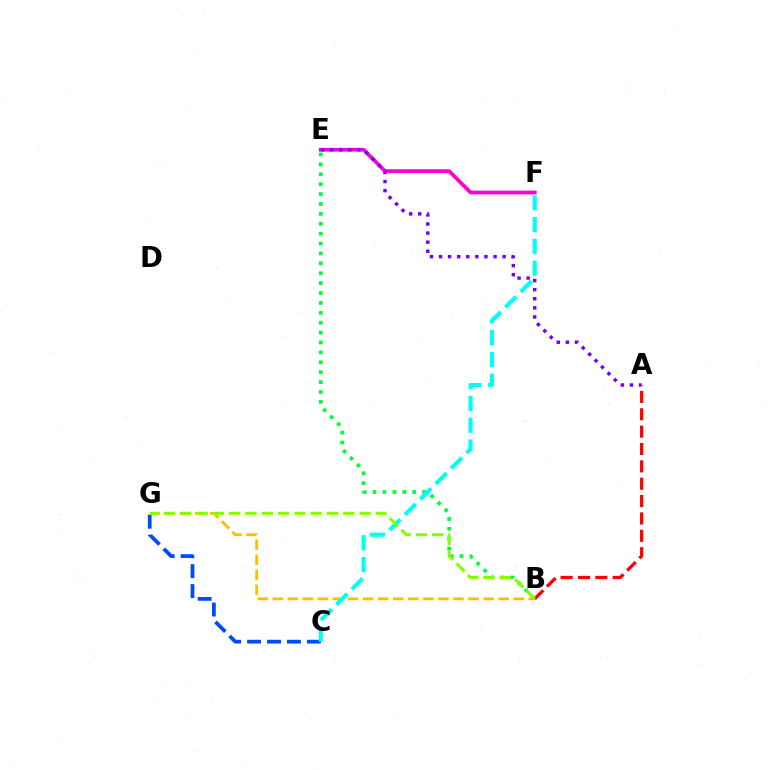{('E', 'F'): [{'color': '#ff00cf', 'line_style': 'solid', 'thickness': 2.71}], ('A', 'E'): [{'color': '#7200ff', 'line_style': 'dotted', 'thickness': 2.47}], ('B', 'G'): [{'color': '#ffbd00', 'line_style': 'dashed', 'thickness': 2.05}, {'color': '#84ff00', 'line_style': 'dashed', 'thickness': 2.21}], ('B', 'E'): [{'color': '#00ff39', 'line_style': 'dotted', 'thickness': 2.69}], ('A', 'B'): [{'color': '#ff0000', 'line_style': 'dashed', 'thickness': 2.36}], ('C', 'G'): [{'color': '#004bff', 'line_style': 'dashed', 'thickness': 2.71}], ('C', 'F'): [{'color': '#00fff6', 'line_style': 'dashed', 'thickness': 2.96}]}